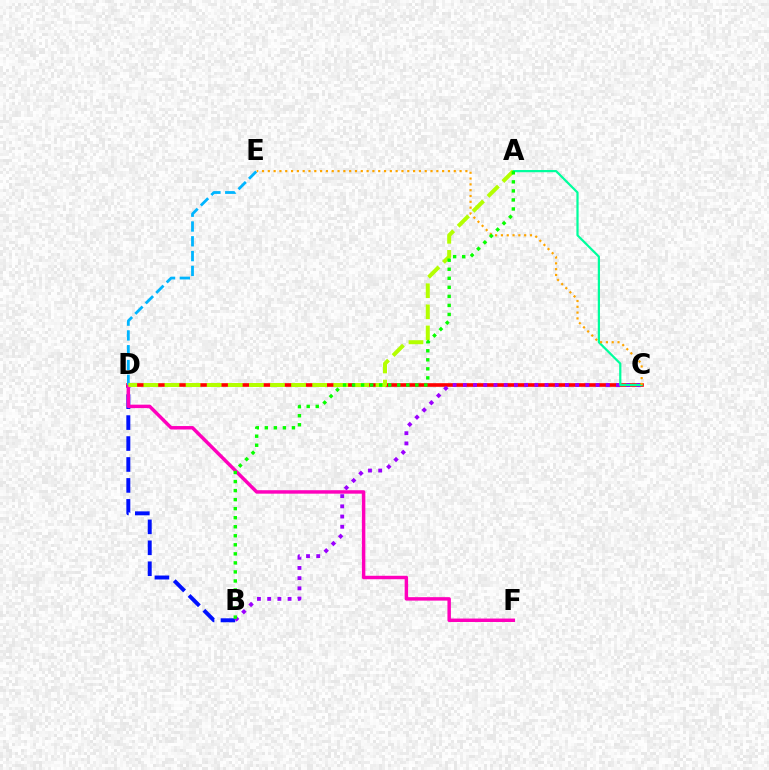{('B', 'D'): [{'color': '#0010ff', 'line_style': 'dashed', 'thickness': 2.85}], ('C', 'D'): [{'color': '#ff0000', 'line_style': 'solid', 'thickness': 2.61}], ('B', 'C'): [{'color': '#9b00ff', 'line_style': 'dotted', 'thickness': 2.77}], ('D', 'F'): [{'color': '#ff00bd', 'line_style': 'solid', 'thickness': 2.49}], ('A', 'C'): [{'color': '#00ff9d', 'line_style': 'solid', 'thickness': 1.6}], ('D', 'E'): [{'color': '#00b5ff', 'line_style': 'dashed', 'thickness': 2.01}], ('A', 'D'): [{'color': '#b3ff00', 'line_style': 'dashed', 'thickness': 2.87}], ('C', 'E'): [{'color': '#ffa500', 'line_style': 'dotted', 'thickness': 1.58}], ('A', 'B'): [{'color': '#08ff00', 'line_style': 'dotted', 'thickness': 2.46}]}